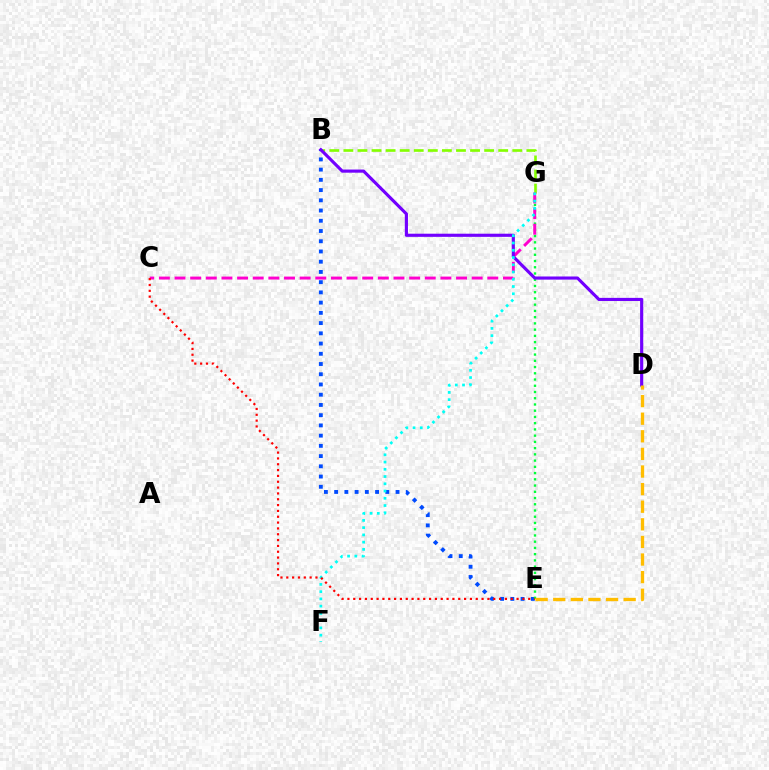{('B', 'E'): [{'color': '#004bff', 'line_style': 'dotted', 'thickness': 2.78}], ('E', 'G'): [{'color': '#00ff39', 'line_style': 'dotted', 'thickness': 1.69}], ('B', 'G'): [{'color': '#84ff00', 'line_style': 'dashed', 'thickness': 1.91}], ('C', 'G'): [{'color': '#ff00cf', 'line_style': 'dashed', 'thickness': 2.12}], ('B', 'D'): [{'color': '#7200ff', 'line_style': 'solid', 'thickness': 2.26}], ('F', 'G'): [{'color': '#00fff6', 'line_style': 'dotted', 'thickness': 1.97}], ('C', 'E'): [{'color': '#ff0000', 'line_style': 'dotted', 'thickness': 1.58}], ('D', 'E'): [{'color': '#ffbd00', 'line_style': 'dashed', 'thickness': 2.39}]}